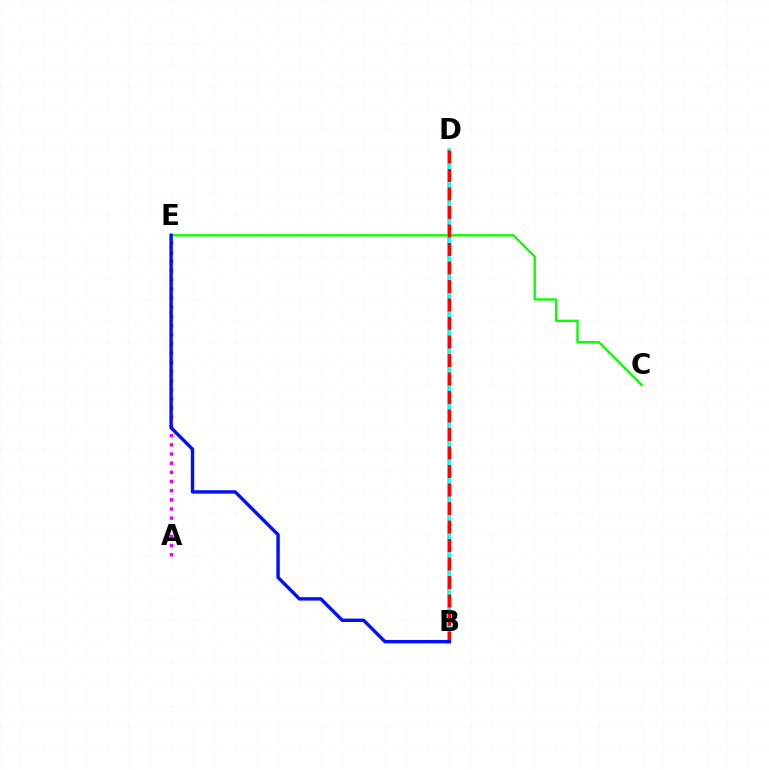{('A', 'E'): [{'color': '#ee00ff', 'line_style': 'dotted', 'thickness': 2.49}], ('B', 'D'): [{'color': '#fcf500', 'line_style': 'dashed', 'thickness': 2.03}, {'color': '#00fff6', 'line_style': 'solid', 'thickness': 2.53}, {'color': '#ff0000', 'line_style': 'dashed', 'thickness': 2.51}], ('C', 'E'): [{'color': '#08ff00', 'line_style': 'solid', 'thickness': 1.69}], ('B', 'E'): [{'color': '#0010ff', 'line_style': 'solid', 'thickness': 2.46}]}